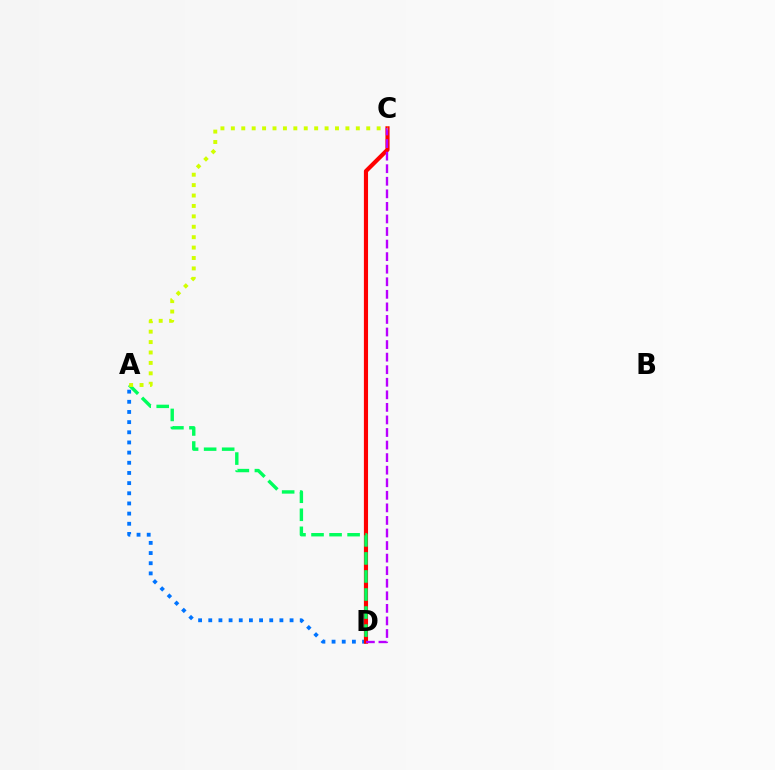{('A', 'D'): [{'color': '#0074ff', 'line_style': 'dotted', 'thickness': 2.76}, {'color': '#00ff5c', 'line_style': 'dashed', 'thickness': 2.45}], ('C', 'D'): [{'color': '#ff0000', 'line_style': 'solid', 'thickness': 2.99}, {'color': '#b900ff', 'line_style': 'dashed', 'thickness': 1.71}], ('A', 'C'): [{'color': '#d1ff00', 'line_style': 'dotted', 'thickness': 2.83}]}